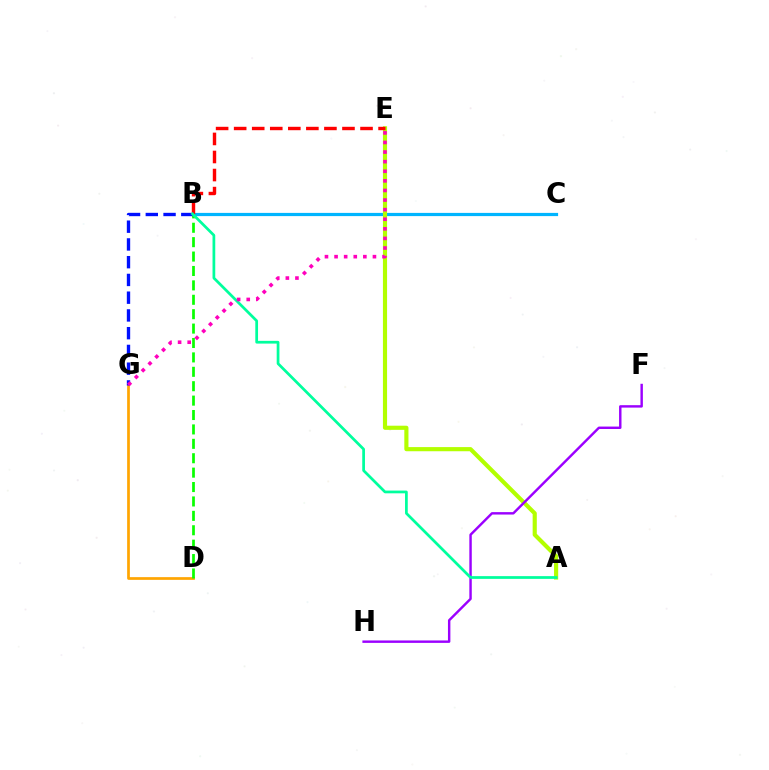{('B', 'C'): [{'color': '#00b5ff', 'line_style': 'solid', 'thickness': 2.31}], ('D', 'G'): [{'color': '#ffa500', 'line_style': 'solid', 'thickness': 1.95}], ('B', 'D'): [{'color': '#08ff00', 'line_style': 'dashed', 'thickness': 1.96}], ('A', 'E'): [{'color': '#b3ff00', 'line_style': 'solid', 'thickness': 2.98}], ('B', 'E'): [{'color': '#ff0000', 'line_style': 'dashed', 'thickness': 2.45}], ('F', 'H'): [{'color': '#9b00ff', 'line_style': 'solid', 'thickness': 1.75}], ('B', 'G'): [{'color': '#0010ff', 'line_style': 'dashed', 'thickness': 2.41}], ('A', 'B'): [{'color': '#00ff9d', 'line_style': 'solid', 'thickness': 1.97}], ('E', 'G'): [{'color': '#ff00bd', 'line_style': 'dotted', 'thickness': 2.61}]}